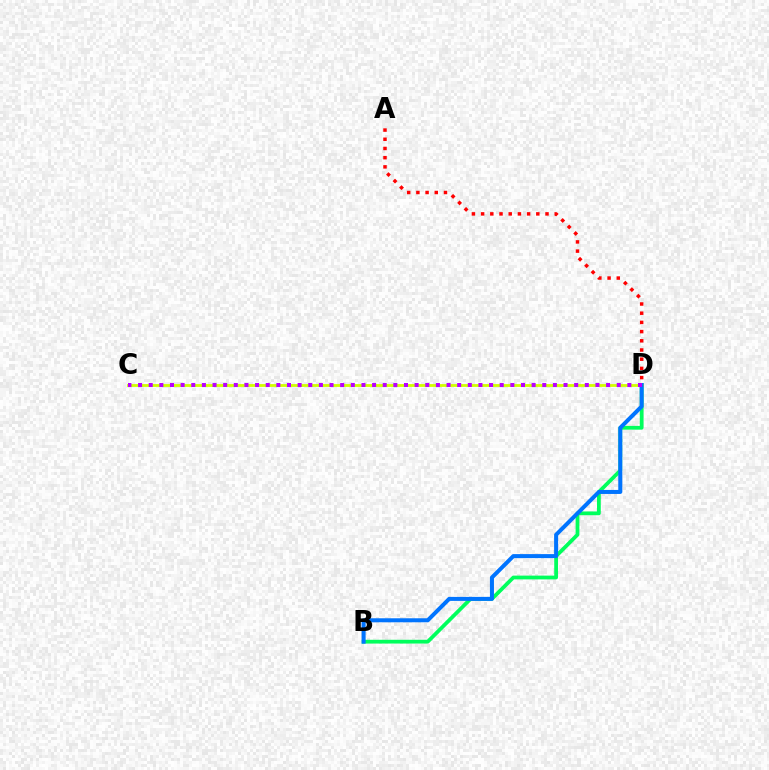{('B', 'D'): [{'color': '#00ff5c', 'line_style': 'solid', 'thickness': 2.71}, {'color': '#0074ff', 'line_style': 'solid', 'thickness': 2.89}], ('A', 'D'): [{'color': '#ff0000', 'line_style': 'dotted', 'thickness': 2.5}], ('C', 'D'): [{'color': '#d1ff00', 'line_style': 'solid', 'thickness': 2.02}, {'color': '#b900ff', 'line_style': 'dotted', 'thickness': 2.89}]}